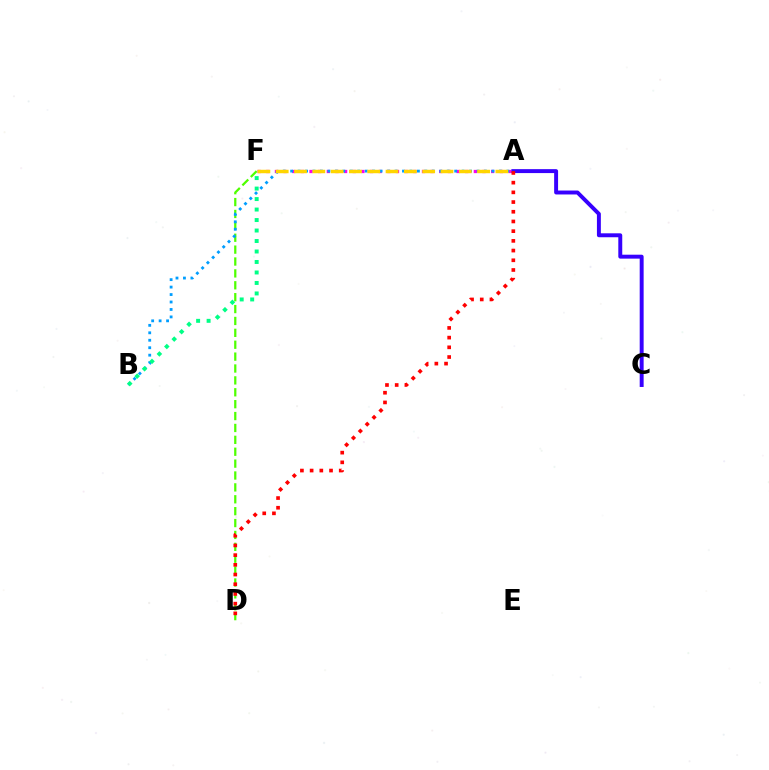{('D', 'F'): [{'color': '#4fff00', 'line_style': 'dashed', 'thickness': 1.62}], ('A', 'F'): [{'color': '#ff00ed', 'line_style': 'dotted', 'thickness': 2.35}, {'color': '#ffd500', 'line_style': 'dashed', 'thickness': 2.49}], ('A', 'C'): [{'color': '#3700ff', 'line_style': 'solid', 'thickness': 2.83}], ('A', 'B'): [{'color': '#009eff', 'line_style': 'dotted', 'thickness': 2.03}], ('A', 'D'): [{'color': '#ff0000', 'line_style': 'dotted', 'thickness': 2.64}], ('B', 'F'): [{'color': '#00ff86', 'line_style': 'dotted', 'thickness': 2.85}]}